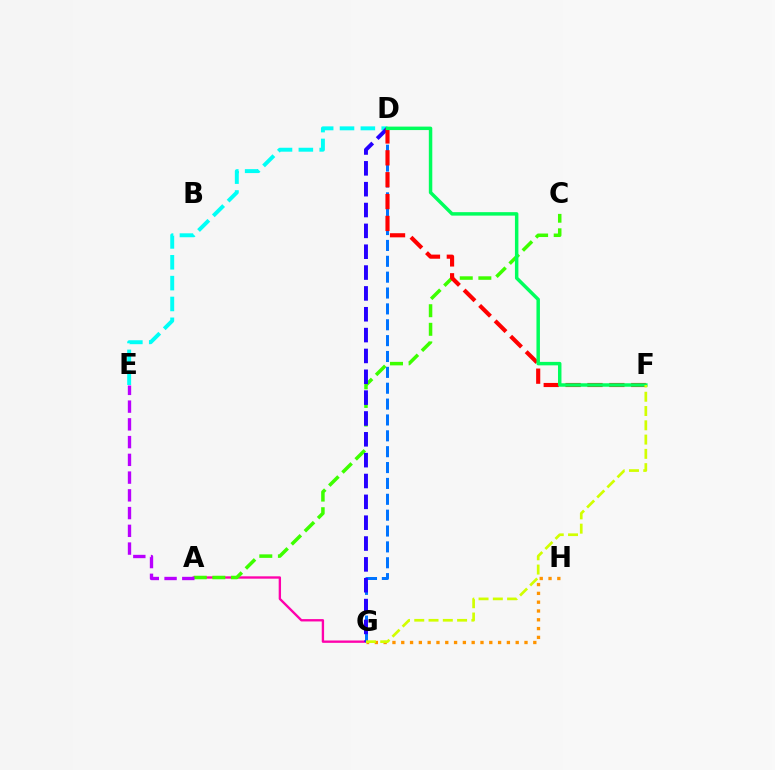{('D', 'E'): [{'color': '#00fff6', 'line_style': 'dashed', 'thickness': 2.83}], ('A', 'G'): [{'color': '#ff00ac', 'line_style': 'solid', 'thickness': 1.69}], ('D', 'G'): [{'color': '#0074ff', 'line_style': 'dashed', 'thickness': 2.16}, {'color': '#2500ff', 'line_style': 'dashed', 'thickness': 2.83}], ('A', 'C'): [{'color': '#3dff00', 'line_style': 'dashed', 'thickness': 2.53}], ('A', 'E'): [{'color': '#b900ff', 'line_style': 'dashed', 'thickness': 2.41}], ('G', 'H'): [{'color': '#ff9400', 'line_style': 'dotted', 'thickness': 2.39}], ('D', 'F'): [{'color': '#ff0000', 'line_style': 'dashed', 'thickness': 2.97}, {'color': '#00ff5c', 'line_style': 'solid', 'thickness': 2.5}], ('F', 'G'): [{'color': '#d1ff00', 'line_style': 'dashed', 'thickness': 1.94}]}